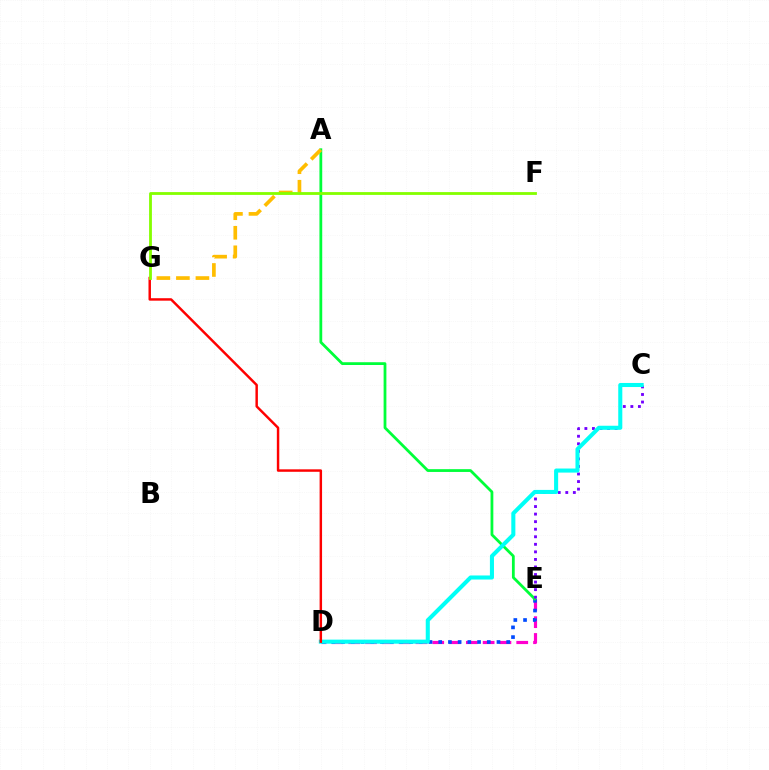{('D', 'E'): [{'color': '#ff00cf', 'line_style': 'dashed', 'thickness': 2.28}, {'color': '#004bff', 'line_style': 'dotted', 'thickness': 2.64}], ('A', 'E'): [{'color': '#00ff39', 'line_style': 'solid', 'thickness': 2.0}], ('C', 'E'): [{'color': '#7200ff', 'line_style': 'dotted', 'thickness': 2.05}], ('A', 'G'): [{'color': '#ffbd00', 'line_style': 'dashed', 'thickness': 2.65}], ('C', 'D'): [{'color': '#00fff6', 'line_style': 'solid', 'thickness': 2.93}], ('D', 'G'): [{'color': '#ff0000', 'line_style': 'solid', 'thickness': 1.77}], ('F', 'G'): [{'color': '#84ff00', 'line_style': 'solid', 'thickness': 2.03}]}